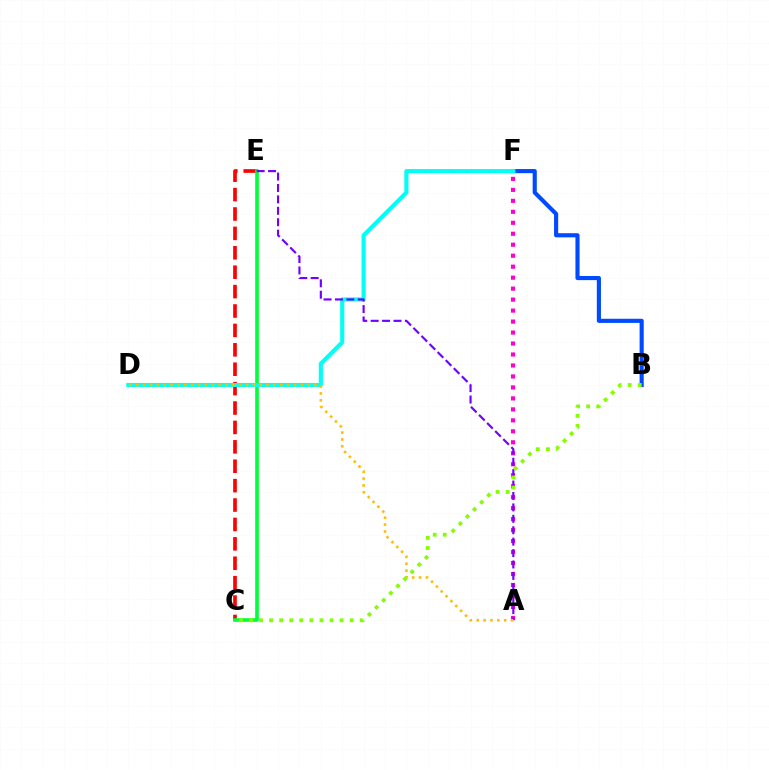{('C', 'E'): [{'color': '#ff0000', 'line_style': 'dashed', 'thickness': 2.64}, {'color': '#00ff39', 'line_style': 'solid', 'thickness': 2.61}], ('B', 'F'): [{'color': '#004bff', 'line_style': 'solid', 'thickness': 2.98}], ('D', 'F'): [{'color': '#00fff6', 'line_style': 'solid', 'thickness': 2.96}], ('A', 'F'): [{'color': '#ff00cf', 'line_style': 'dotted', 'thickness': 2.98}], ('A', 'E'): [{'color': '#7200ff', 'line_style': 'dashed', 'thickness': 1.55}], ('A', 'D'): [{'color': '#ffbd00', 'line_style': 'dotted', 'thickness': 1.86}], ('B', 'C'): [{'color': '#84ff00', 'line_style': 'dotted', 'thickness': 2.74}]}